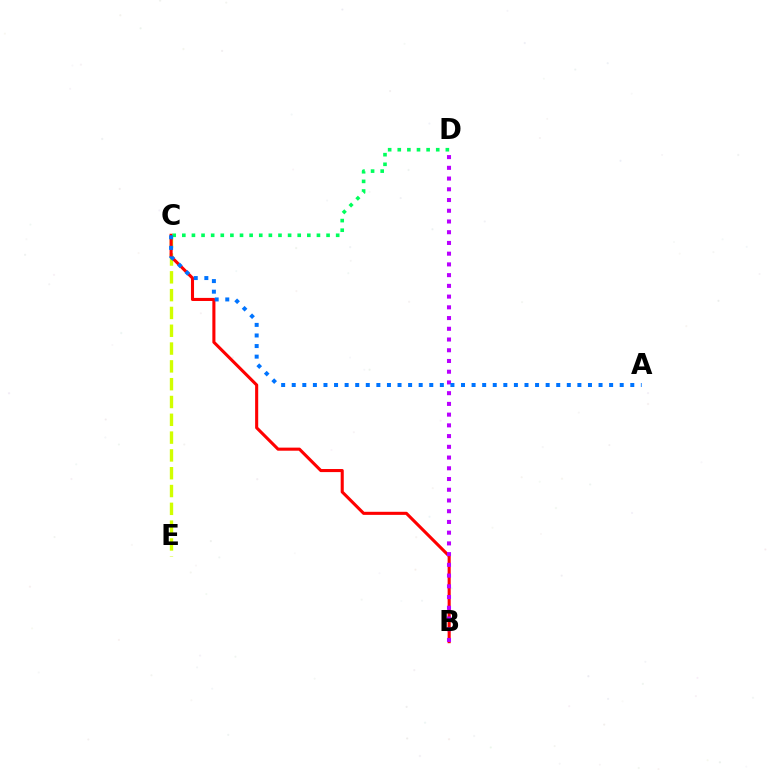{('C', 'E'): [{'color': '#d1ff00', 'line_style': 'dashed', 'thickness': 2.42}], ('B', 'C'): [{'color': '#ff0000', 'line_style': 'solid', 'thickness': 2.22}], ('B', 'D'): [{'color': '#b900ff', 'line_style': 'dotted', 'thickness': 2.92}], ('C', 'D'): [{'color': '#00ff5c', 'line_style': 'dotted', 'thickness': 2.61}], ('A', 'C'): [{'color': '#0074ff', 'line_style': 'dotted', 'thickness': 2.87}]}